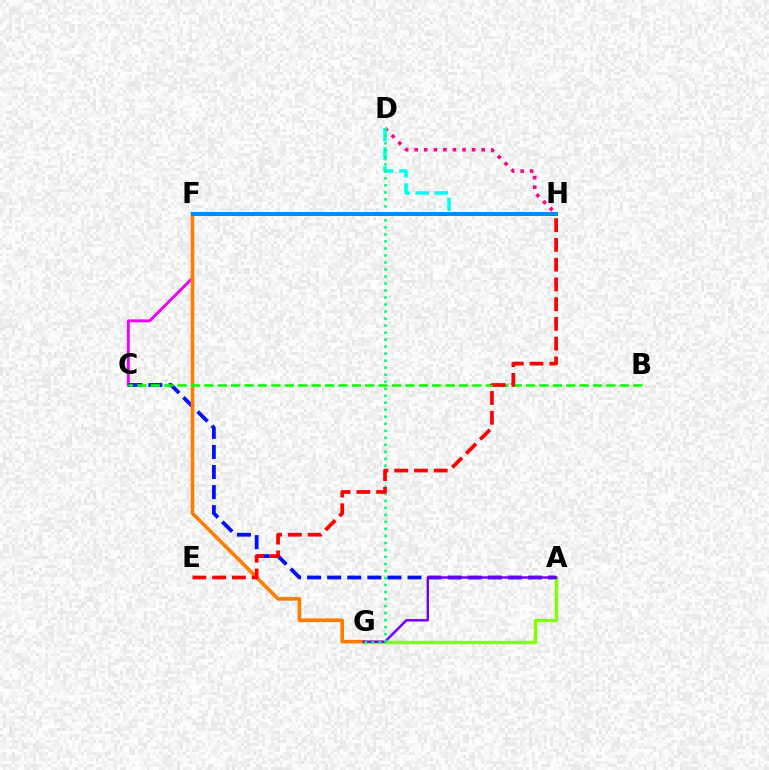{('A', 'G'): [{'color': '#84ff00', 'line_style': 'solid', 'thickness': 2.47}, {'color': '#7200ff', 'line_style': 'solid', 'thickness': 1.75}], ('C', 'F'): [{'color': '#ee00ff', 'line_style': 'solid', 'thickness': 2.09}], ('A', 'C'): [{'color': '#0010ff', 'line_style': 'dashed', 'thickness': 2.73}], ('F', 'H'): [{'color': '#fcf500', 'line_style': 'solid', 'thickness': 2.08}, {'color': '#008cff', 'line_style': 'solid', 'thickness': 2.86}], ('F', 'G'): [{'color': '#ff7c00', 'line_style': 'solid', 'thickness': 2.61}], ('D', 'H'): [{'color': '#ff0094', 'line_style': 'dotted', 'thickness': 2.6}, {'color': '#00fff6', 'line_style': 'dashed', 'thickness': 2.6}], ('B', 'C'): [{'color': '#08ff00', 'line_style': 'dashed', 'thickness': 1.82}], ('D', 'G'): [{'color': '#00ff74', 'line_style': 'dotted', 'thickness': 1.91}], ('E', 'H'): [{'color': '#ff0000', 'line_style': 'dashed', 'thickness': 2.68}]}